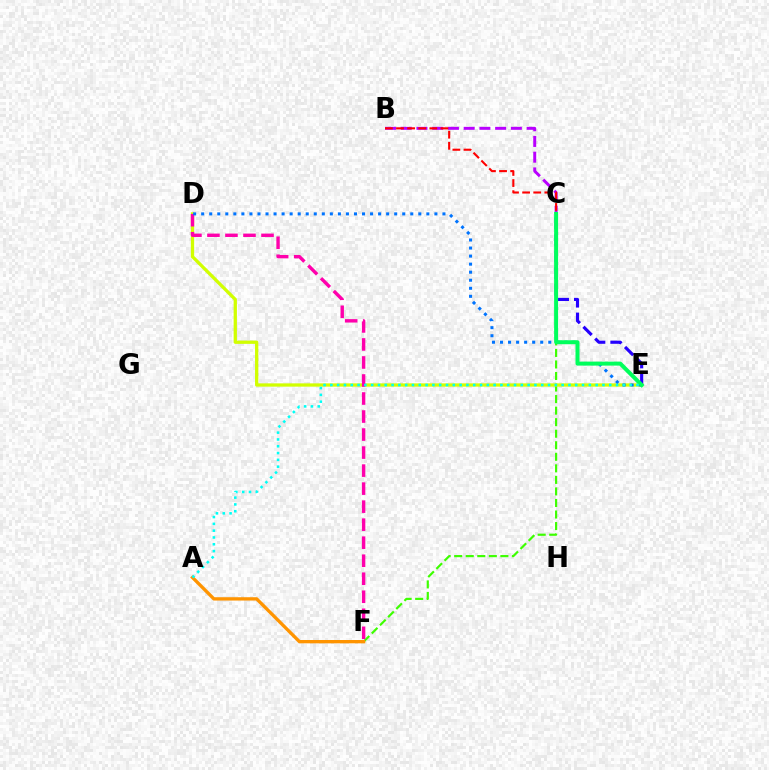{('C', 'F'): [{'color': '#3dff00', 'line_style': 'dashed', 'thickness': 1.57}], ('B', 'C'): [{'color': '#b900ff', 'line_style': 'dashed', 'thickness': 2.14}, {'color': '#ff0000', 'line_style': 'dashed', 'thickness': 1.51}], ('D', 'E'): [{'color': '#d1ff00', 'line_style': 'solid', 'thickness': 2.36}, {'color': '#0074ff', 'line_style': 'dotted', 'thickness': 2.19}], ('A', 'F'): [{'color': '#ff9400', 'line_style': 'solid', 'thickness': 2.39}], ('D', 'F'): [{'color': '#ff00ac', 'line_style': 'dashed', 'thickness': 2.45}], ('C', 'E'): [{'color': '#2500ff', 'line_style': 'dashed', 'thickness': 2.26}, {'color': '#00ff5c', 'line_style': 'solid', 'thickness': 2.87}], ('A', 'E'): [{'color': '#00fff6', 'line_style': 'dotted', 'thickness': 1.85}]}